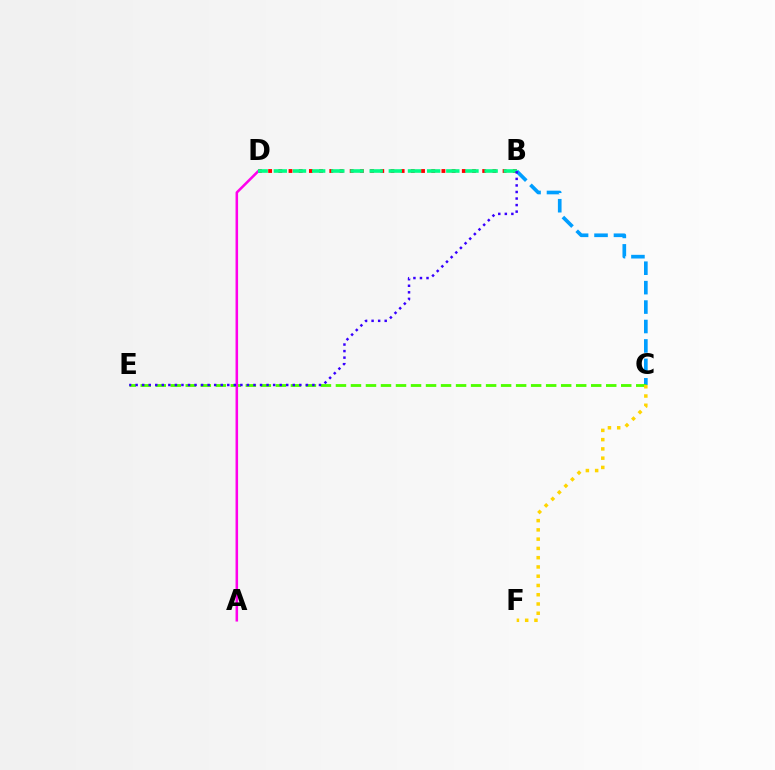{('B', 'C'): [{'color': '#009eff', 'line_style': 'dashed', 'thickness': 2.64}], ('C', 'E'): [{'color': '#4fff00', 'line_style': 'dashed', 'thickness': 2.04}], ('C', 'F'): [{'color': '#ffd500', 'line_style': 'dotted', 'thickness': 2.52}], ('B', 'D'): [{'color': '#ff0000', 'line_style': 'dotted', 'thickness': 2.77}, {'color': '#00ff86', 'line_style': 'dashed', 'thickness': 2.6}], ('A', 'D'): [{'color': '#ff00ed', 'line_style': 'solid', 'thickness': 1.83}], ('B', 'E'): [{'color': '#3700ff', 'line_style': 'dotted', 'thickness': 1.78}]}